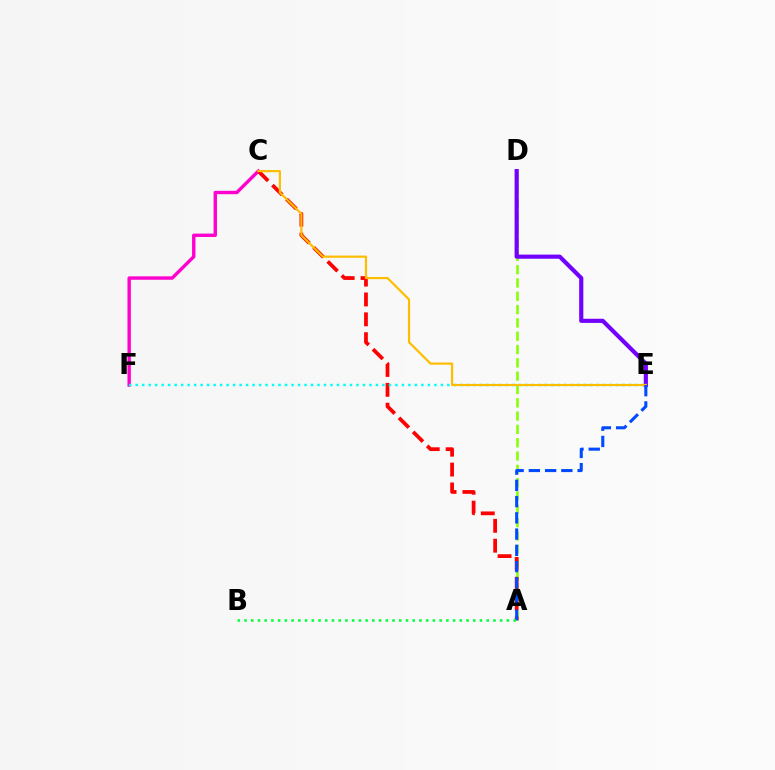{('A', 'D'): [{'color': '#84ff00', 'line_style': 'dashed', 'thickness': 1.81}], ('C', 'F'): [{'color': '#ff00cf', 'line_style': 'solid', 'thickness': 2.44}], ('A', 'C'): [{'color': '#ff0000', 'line_style': 'dashed', 'thickness': 2.7}], ('D', 'E'): [{'color': '#7200ff', 'line_style': 'solid', 'thickness': 2.99}], ('E', 'F'): [{'color': '#00fff6', 'line_style': 'dotted', 'thickness': 1.76}], ('C', 'E'): [{'color': '#ffbd00', 'line_style': 'solid', 'thickness': 1.58}], ('A', 'E'): [{'color': '#004bff', 'line_style': 'dashed', 'thickness': 2.21}], ('A', 'B'): [{'color': '#00ff39', 'line_style': 'dotted', 'thickness': 1.83}]}